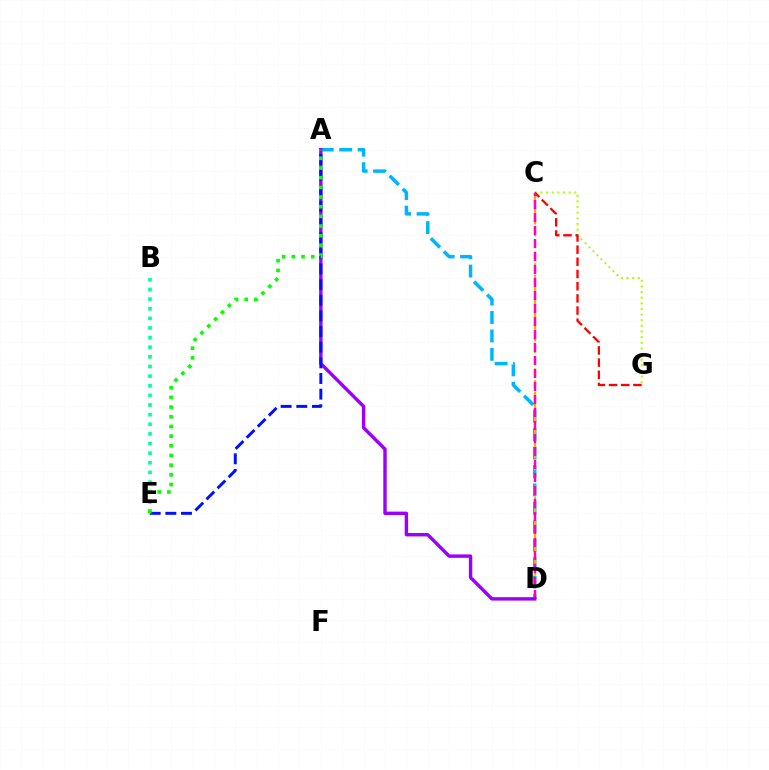{('C', 'G'): [{'color': '#b3ff00', 'line_style': 'dotted', 'thickness': 1.53}, {'color': '#ff0000', 'line_style': 'dashed', 'thickness': 1.66}], ('B', 'E'): [{'color': '#00ff9d', 'line_style': 'dotted', 'thickness': 2.62}], ('A', 'D'): [{'color': '#00b5ff', 'line_style': 'dashed', 'thickness': 2.5}, {'color': '#9b00ff', 'line_style': 'solid', 'thickness': 2.45}], ('C', 'D'): [{'color': '#ffa500', 'line_style': 'dashed', 'thickness': 1.59}, {'color': '#ff00bd', 'line_style': 'dashed', 'thickness': 1.77}], ('A', 'E'): [{'color': '#0010ff', 'line_style': 'dashed', 'thickness': 2.13}, {'color': '#08ff00', 'line_style': 'dotted', 'thickness': 2.63}]}